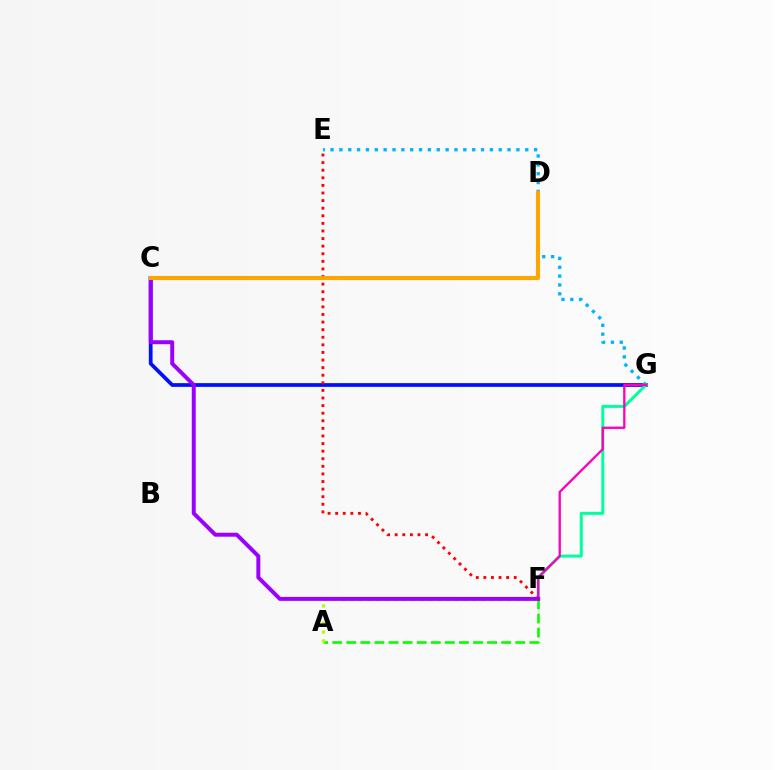{('C', 'G'): [{'color': '#0010ff', 'line_style': 'solid', 'thickness': 2.69}], ('F', 'G'): [{'color': '#00ff9d', 'line_style': 'solid', 'thickness': 2.15}, {'color': '#ff00bd', 'line_style': 'solid', 'thickness': 1.67}], ('A', 'F'): [{'color': '#08ff00', 'line_style': 'dashed', 'thickness': 1.91}, {'color': '#b3ff00', 'line_style': 'dotted', 'thickness': 2.37}], ('E', 'G'): [{'color': '#00b5ff', 'line_style': 'dotted', 'thickness': 2.41}], ('E', 'F'): [{'color': '#ff0000', 'line_style': 'dotted', 'thickness': 2.06}], ('C', 'F'): [{'color': '#9b00ff', 'line_style': 'solid', 'thickness': 2.85}], ('C', 'D'): [{'color': '#ffa500', 'line_style': 'solid', 'thickness': 2.97}]}